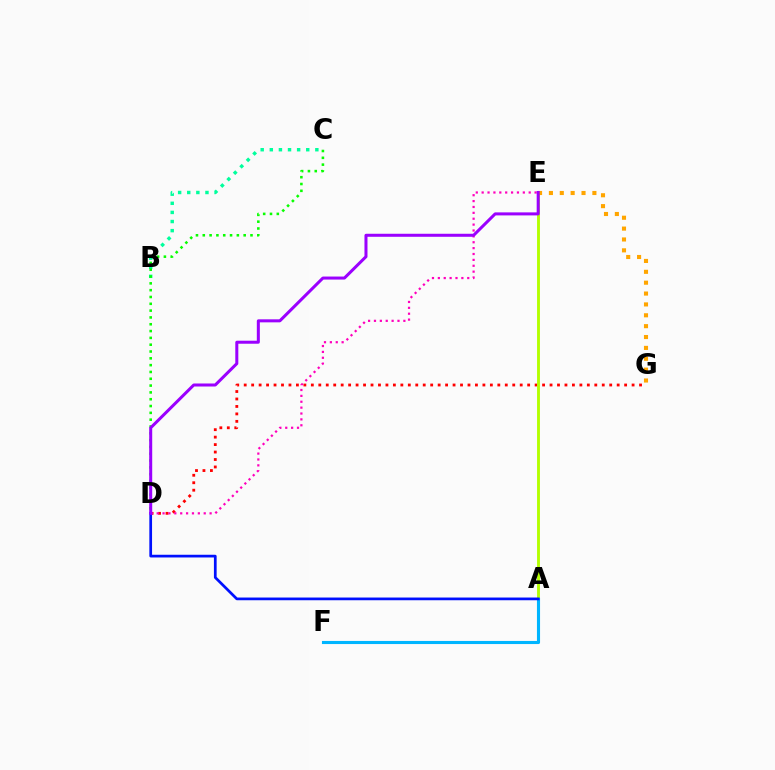{('B', 'C'): [{'color': '#00ff9d', 'line_style': 'dotted', 'thickness': 2.48}], ('C', 'D'): [{'color': '#08ff00', 'line_style': 'dotted', 'thickness': 1.85}], ('D', 'G'): [{'color': '#ff0000', 'line_style': 'dotted', 'thickness': 2.03}], ('A', 'E'): [{'color': '#b3ff00', 'line_style': 'solid', 'thickness': 2.07}], ('E', 'G'): [{'color': '#ffa500', 'line_style': 'dotted', 'thickness': 2.95}], ('A', 'F'): [{'color': '#00b5ff', 'line_style': 'solid', 'thickness': 2.23}], ('D', 'E'): [{'color': '#ff00bd', 'line_style': 'dotted', 'thickness': 1.6}, {'color': '#9b00ff', 'line_style': 'solid', 'thickness': 2.18}], ('A', 'D'): [{'color': '#0010ff', 'line_style': 'solid', 'thickness': 1.96}]}